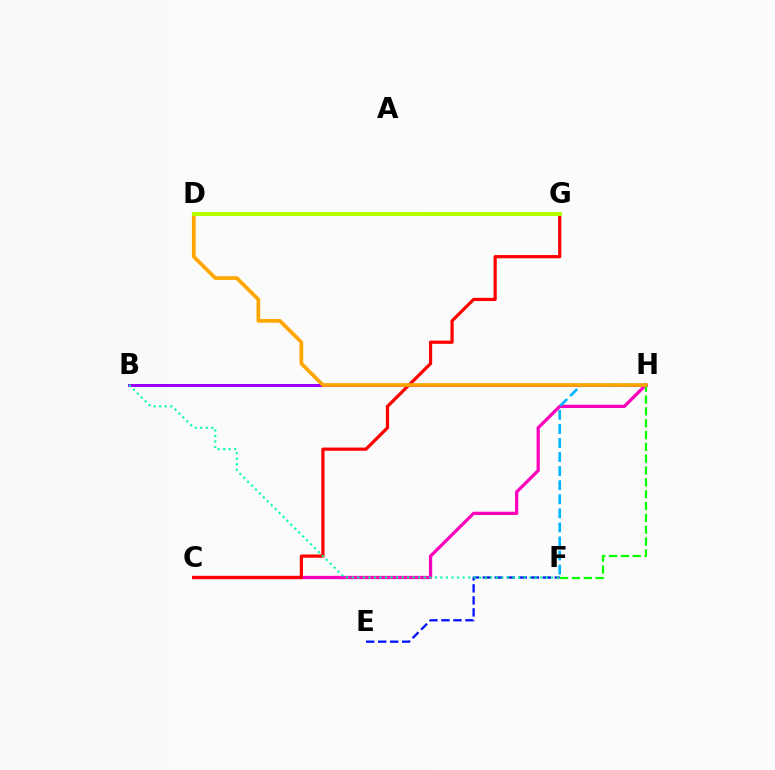{('B', 'H'): [{'color': '#9b00ff', 'line_style': 'solid', 'thickness': 2.17}], ('C', 'H'): [{'color': '#ff00bd', 'line_style': 'solid', 'thickness': 2.34}], ('C', 'G'): [{'color': '#ff0000', 'line_style': 'solid', 'thickness': 2.31}], ('F', 'H'): [{'color': '#00b5ff', 'line_style': 'dashed', 'thickness': 1.91}, {'color': '#08ff00', 'line_style': 'dashed', 'thickness': 1.61}], ('E', 'F'): [{'color': '#0010ff', 'line_style': 'dashed', 'thickness': 1.63}], ('D', 'H'): [{'color': '#ffa500', 'line_style': 'solid', 'thickness': 2.65}], ('B', 'F'): [{'color': '#00ff9d', 'line_style': 'dotted', 'thickness': 1.51}], ('D', 'G'): [{'color': '#b3ff00', 'line_style': 'solid', 'thickness': 2.9}]}